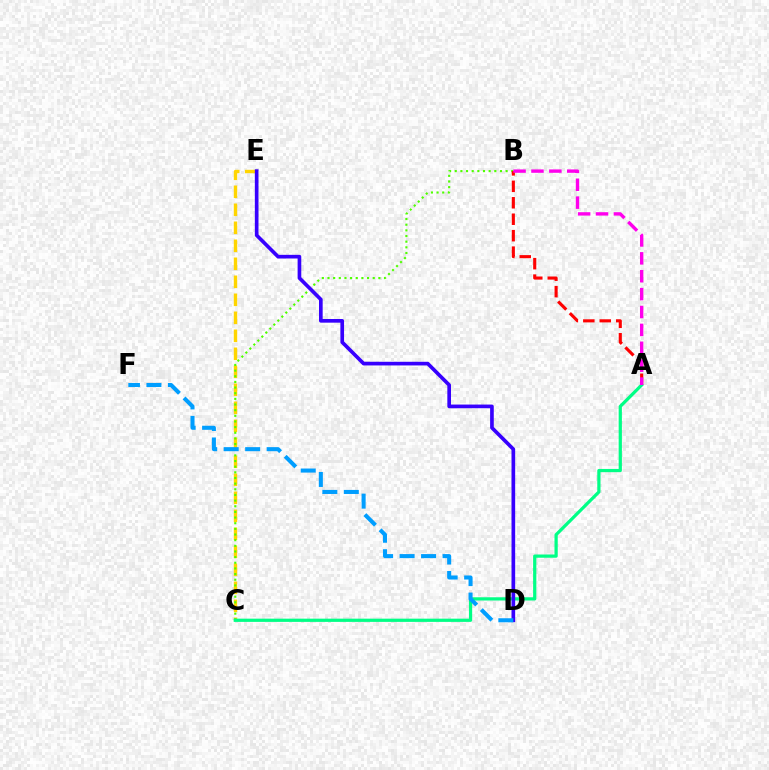{('C', 'E'): [{'color': '#ffd500', 'line_style': 'dashed', 'thickness': 2.45}], ('B', 'C'): [{'color': '#4fff00', 'line_style': 'dotted', 'thickness': 1.54}], ('A', 'B'): [{'color': '#ff0000', 'line_style': 'dashed', 'thickness': 2.24}, {'color': '#ff00ed', 'line_style': 'dashed', 'thickness': 2.43}], ('A', 'C'): [{'color': '#00ff86', 'line_style': 'solid', 'thickness': 2.32}], ('D', 'E'): [{'color': '#3700ff', 'line_style': 'solid', 'thickness': 2.64}], ('D', 'F'): [{'color': '#009eff', 'line_style': 'dashed', 'thickness': 2.92}]}